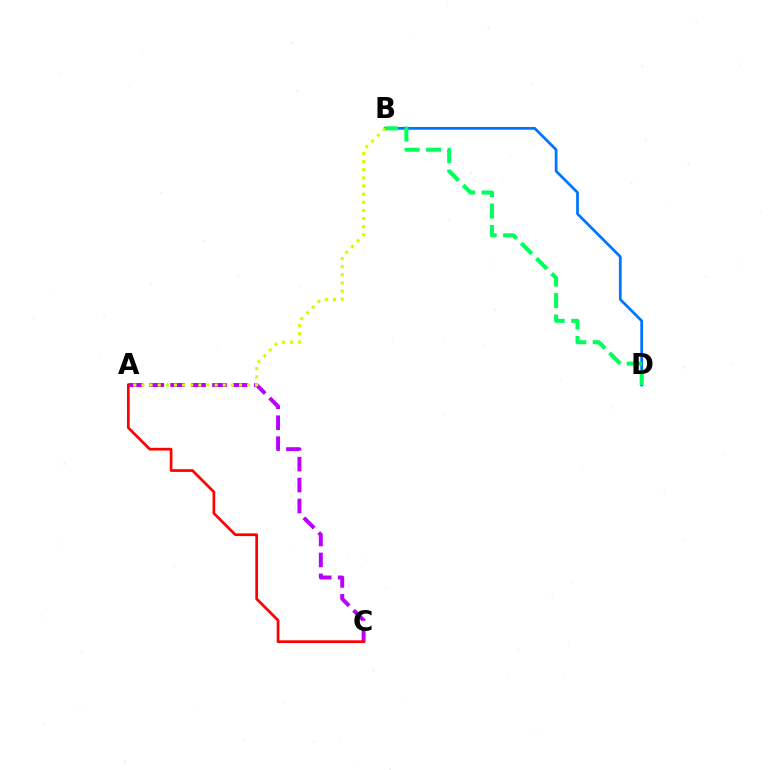{('B', 'D'): [{'color': '#0074ff', 'line_style': 'solid', 'thickness': 1.97}, {'color': '#00ff5c', 'line_style': 'dashed', 'thickness': 2.91}], ('A', 'C'): [{'color': '#b900ff', 'line_style': 'dashed', 'thickness': 2.84}, {'color': '#ff0000', 'line_style': 'solid', 'thickness': 1.95}], ('A', 'B'): [{'color': '#d1ff00', 'line_style': 'dotted', 'thickness': 2.21}]}